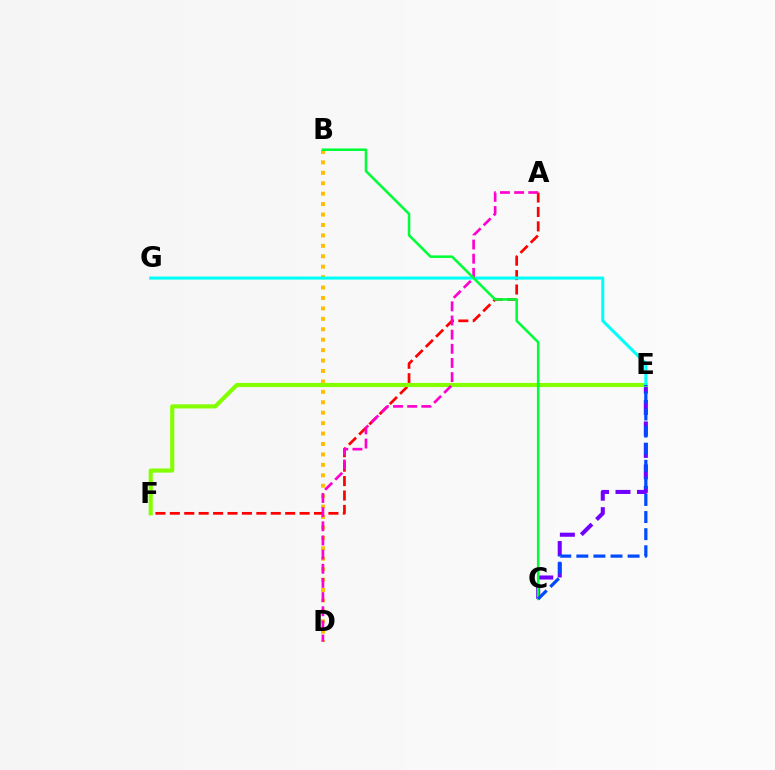{('A', 'F'): [{'color': '#ff0000', 'line_style': 'dashed', 'thickness': 1.96}], ('B', 'D'): [{'color': '#ffbd00', 'line_style': 'dotted', 'thickness': 2.83}], ('C', 'E'): [{'color': '#7200ff', 'line_style': 'dashed', 'thickness': 2.92}, {'color': '#004bff', 'line_style': 'dashed', 'thickness': 2.32}], ('E', 'F'): [{'color': '#84ff00', 'line_style': 'solid', 'thickness': 2.97}], ('E', 'G'): [{'color': '#00fff6', 'line_style': 'solid', 'thickness': 2.19}], ('A', 'D'): [{'color': '#ff00cf', 'line_style': 'dashed', 'thickness': 1.92}], ('B', 'C'): [{'color': '#00ff39', 'line_style': 'solid', 'thickness': 1.84}]}